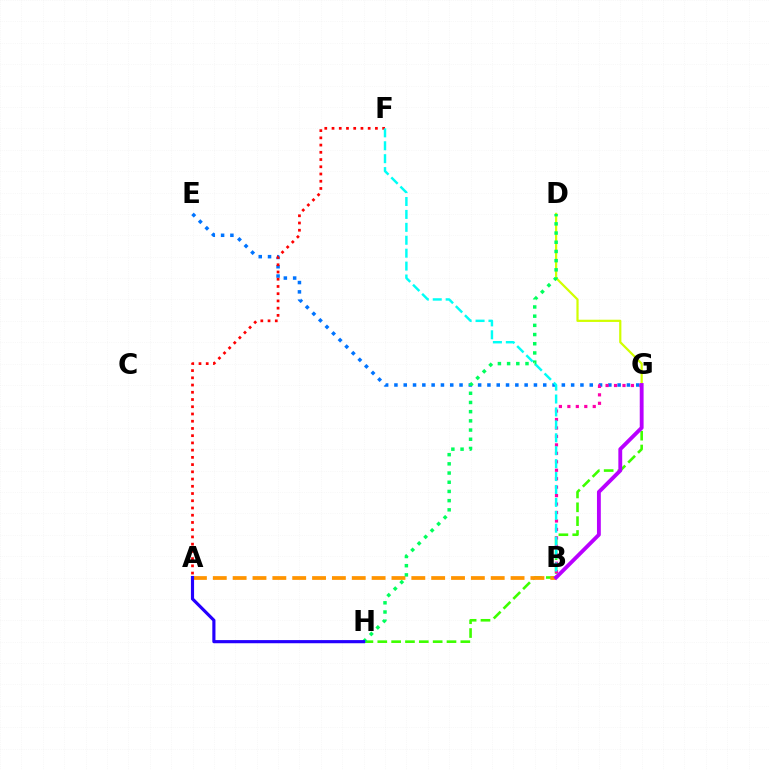{('E', 'G'): [{'color': '#0074ff', 'line_style': 'dotted', 'thickness': 2.53}], ('D', 'G'): [{'color': '#d1ff00', 'line_style': 'solid', 'thickness': 1.59}], ('G', 'H'): [{'color': '#3dff00', 'line_style': 'dashed', 'thickness': 1.88}], ('B', 'G'): [{'color': '#ff00ac', 'line_style': 'dotted', 'thickness': 2.3}, {'color': '#b900ff', 'line_style': 'solid', 'thickness': 2.77}], ('A', 'F'): [{'color': '#ff0000', 'line_style': 'dotted', 'thickness': 1.96}], ('A', 'B'): [{'color': '#ff9400', 'line_style': 'dashed', 'thickness': 2.7}], ('D', 'H'): [{'color': '#00ff5c', 'line_style': 'dotted', 'thickness': 2.5}], ('B', 'F'): [{'color': '#00fff6', 'line_style': 'dashed', 'thickness': 1.76}], ('A', 'H'): [{'color': '#2500ff', 'line_style': 'solid', 'thickness': 2.27}]}